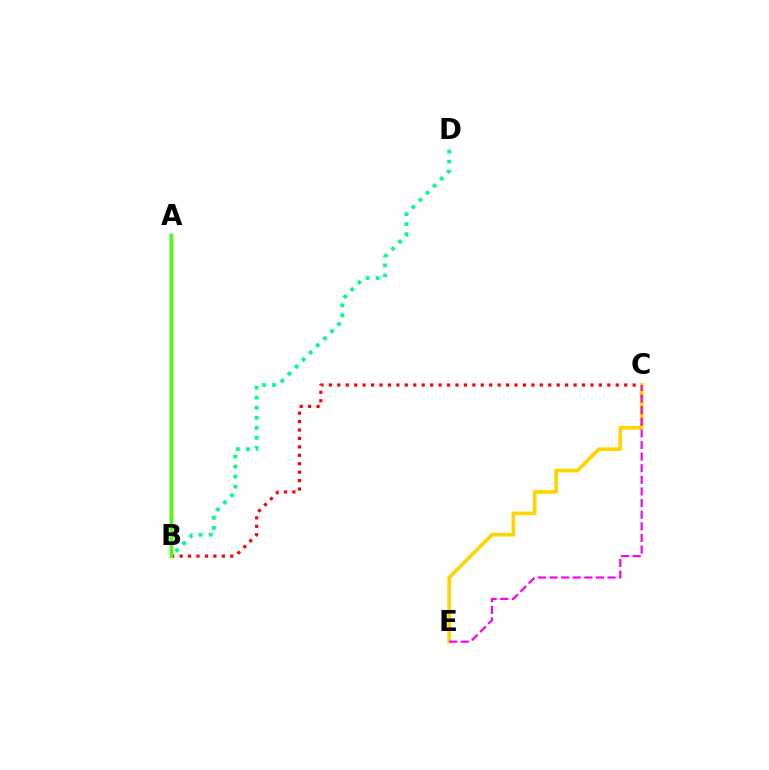{('B', 'D'): [{'color': '#00ff86', 'line_style': 'dotted', 'thickness': 2.72}], ('B', 'C'): [{'color': '#ff0000', 'line_style': 'dotted', 'thickness': 2.29}], ('C', 'E'): [{'color': '#ffd500', 'line_style': 'solid', 'thickness': 2.62}, {'color': '#ff00ed', 'line_style': 'dashed', 'thickness': 1.58}], ('A', 'B'): [{'color': '#009eff', 'line_style': 'solid', 'thickness': 1.76}, {'color': '#3700ff', 'line_style': 'solid', 'thickness': 2.19}, {'color': '#4fff00', 'line_style': 'solid', 'thickness': 2.39}]}